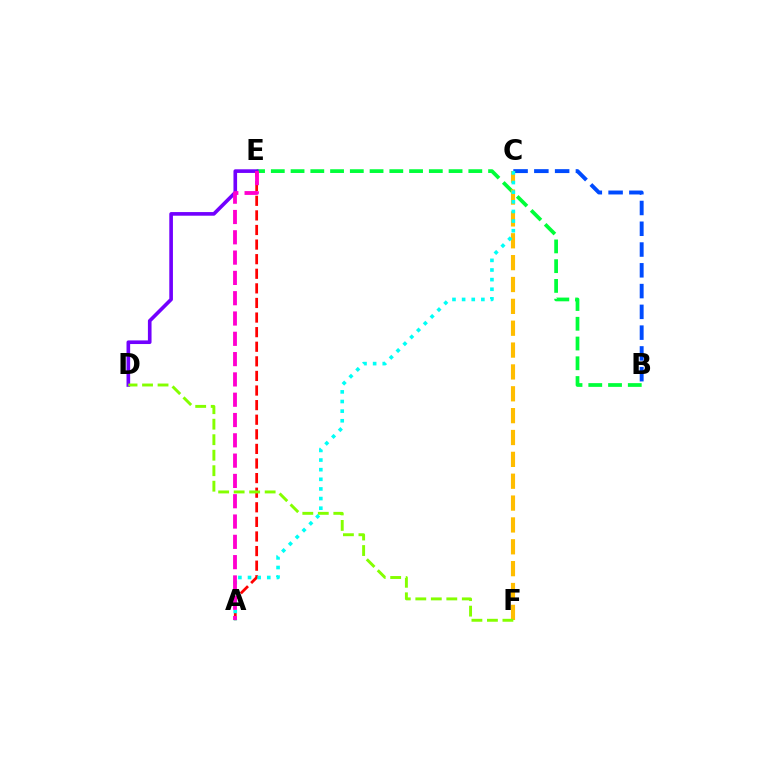{('B', 'C'): [{'color': '#004bff', 'line_style': 'dashed', 'thickness': 2.82}], ('B', 'E'): [{'color': '#00ff39', 'line_style': 'dashed', 'thickness': 2.68}], ('D', 'E'): [{'color': '#7200ff', 'line_style': 'solid', 'thickness': 2.62}], ('C', 'F'): [{'color': '#ffbd00', 'line_style': 'dashed', 'thickness': 2.97}], ('A', 'E'): [{'color': '#ff0000', 'line_style': 'dashed', 'thickness': 1.98}, {'color': '#ff00cf', 'line_style': 'dashed', 'thickness': 2.76}], ('D', 'F'): [{'color': '#84ff00', 'line_style': 'dashed', 'thickness': 2.11}], ('A', 'C'): [{'color': '#00fff6', 'line_style': 'dotted', 'thickness': 2.62}]}